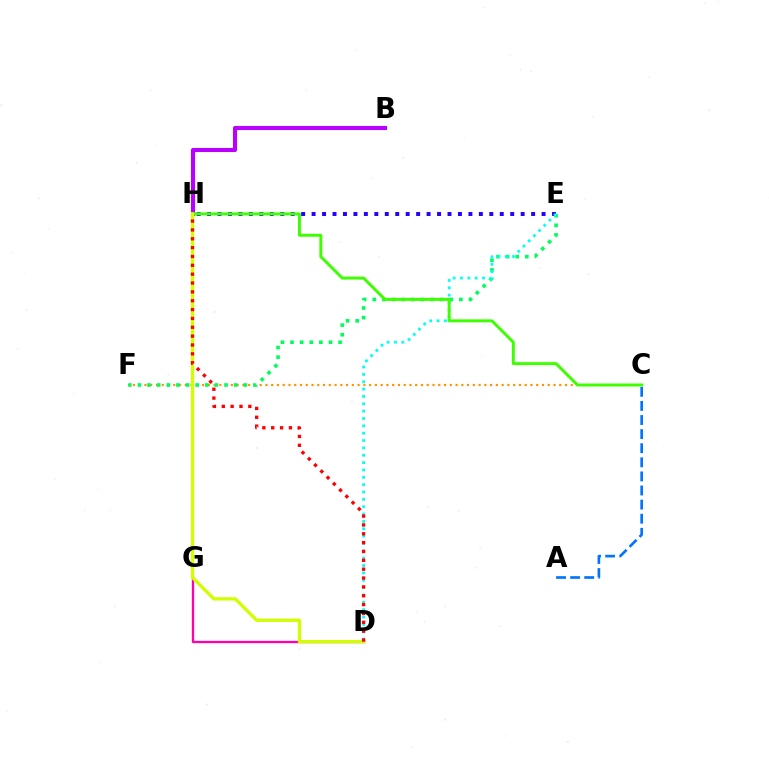{('C', 'F'): [{'color': '#ff9400', 'line_style': 'dotted', 'thickness': 1.57}], ('B', 'H'): [{'color': '#b900ff', 'line_style': 'solid', 'thickness': 2.95}], ('A', 'C'): [{'color': '#0074ff', 'line_style': 'dashed', 'thickness': 1.92}], ('E', 'F'): [{'color': '#00ff5c', 'line_style': 'dotted', 'thickness': 2.61}], ('E', 'H'): [{'color': '#2500ff', 'line_style': 'dotted', 'thickness': 2.84}], ('D', 'E'): [{'color': '#00fff6', 'line_style': 'dotted', 'thickness': 2.0}], ('C', 'H'): [{'color': '#3dff00', 'line_style': 'solid', 'thickness': 2.12}], ('D', 'G'): [{'color': '#ff00ac', 'line_style': 'solid', 'thickness': 1.67}], ('D', 'H'): [{'color': '#d1ff00', 'line_style': 'solid', 'thickness': 2.38}, {'color': '#ff0000', 'line_style': 'dotted', 'thickness': 2.4}]}